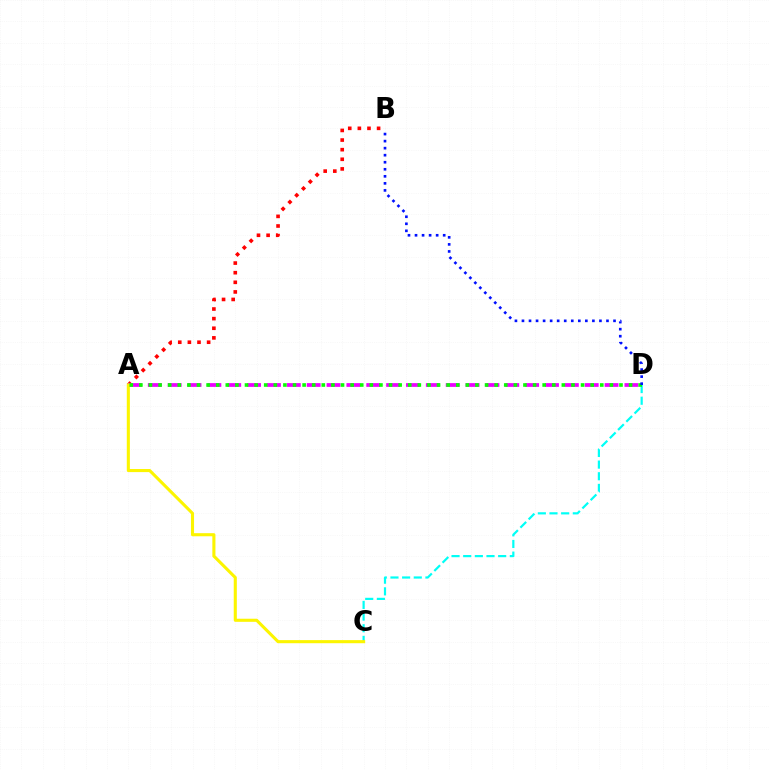{('A', 'B'): [{'color': '#ff0000', 'line_style': 'dotted', 'thickness': 2.61}], ('A', 'D'): [{'color': '#ee00ff', 'line_style': 'dashed', 'thickness': 2.7}, {'color': '#08ff00', 'line_style': 'dotted', 'thickness': 2.61}], ('C', 'D'): [{'color': '#00fff6', 'line_style': 'dashed', 'thickness': 1.58}], ('A', 'C'): [{'color': '#fcf500', 'line_style': 'solid', 'thickness': 2.22}], ('B', 'D'): [{'color': '#0010ff', 'line_style': 'dotted', 'thickness': 1.91}]}